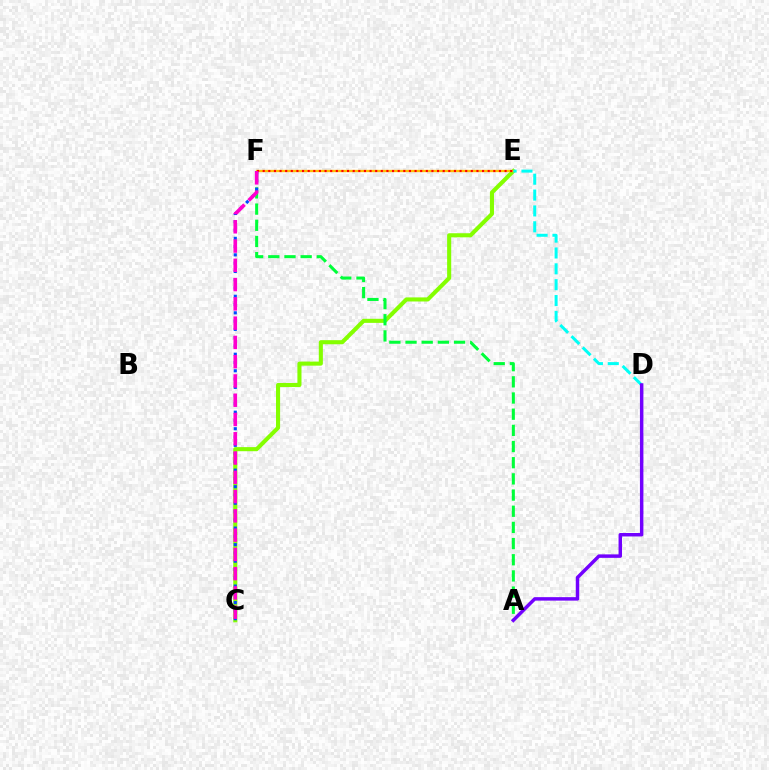{('C', 'E'): [{'color': '#84ff00', 'line_style': 'solid', 'thickness': 2.94}], ('E', 'F'): [{'color': '#ffbd00', 'line_style': 'solid', 'thickness': 1.66}, {'color': '#ff0000', 'line_style': 'dotted', 'thickness': 1.53}], ('A', 'F'): [{'color': '#00ff39', 'line_style': 'dashed', 'thickness': 2.2}], ('C', 'F'): [{'color': '#004bff', 'line_style': 'dotted', 'thickness': 2.25}, {'color': '#ff00cf', 'line_style': 'dashed', 'thickness': 2.62}], ('D', 'E'): [{'color': '#00fff6', 'line_style': 'dashed', 'thickness': 2.15}], ('A', 'D'): [{'color': '#7200ff', 'line_style': 'solid', 'thickness': 2.5}]}